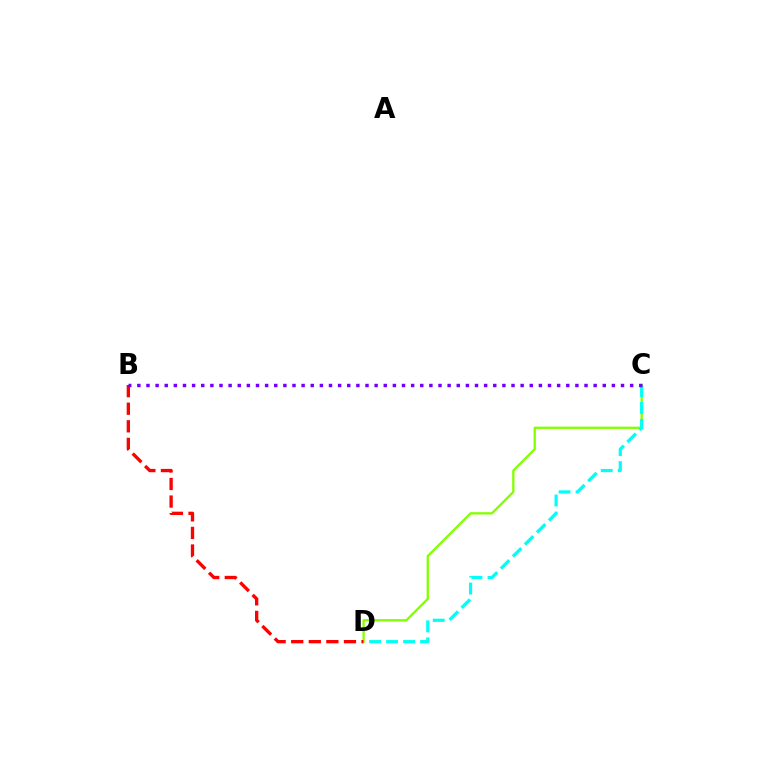{('C', 'D'): [{'color': '#84ff00', 'line_style': 'solid', 'thickness': 1.67}, {'color': '#00fff6', 'line_style': 'dashed', 'thickness': 2.31}], ('B', 'D'): [{'color': '#ff0000', 'line_style': 'dashed', 'thickness': 2.39}], ('B', 'C'): [{'color': '#7200ff', 'line_style': 'dotted', 'thickness': 2.48}]}